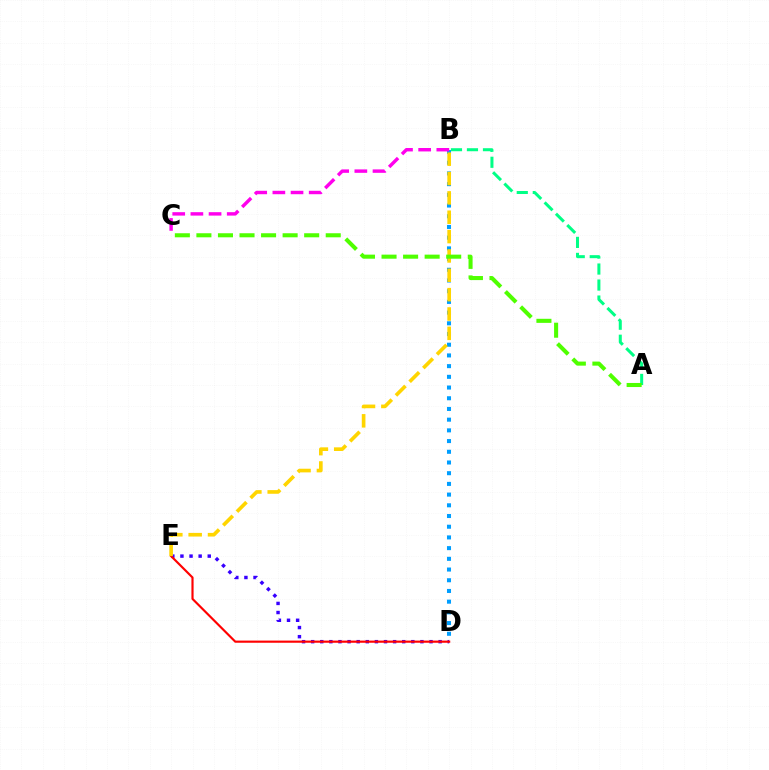{('D', 'E'): [{'color': '#3700ff', 'line_style': 'dotted', 'thickness': 2.47}, {'color': '#ff0000', 'line_style': 'solid', 'thickness': 1.55}], ('B', 'D'): [{'color': '#009eff', 'line_style': 'dotted', 'thickness': 2.91}], ('A', 'B'): [{'color': '#00ff86', 'line_style': 'dashed', 'thickness': 2.18}], ('B', 'E'): [{'color': '#ffd500', 'line_style': 'dashed', 'thickness': 2.63}], ('A', 'C'): [{'color': '#4fff00', 'line_style': 'dashed', 'thickness': 2.93}], ('B', 'C'): [{'color': '#ff00ed', 'line_style': 'dashed', 'thickness': 2.47}]}